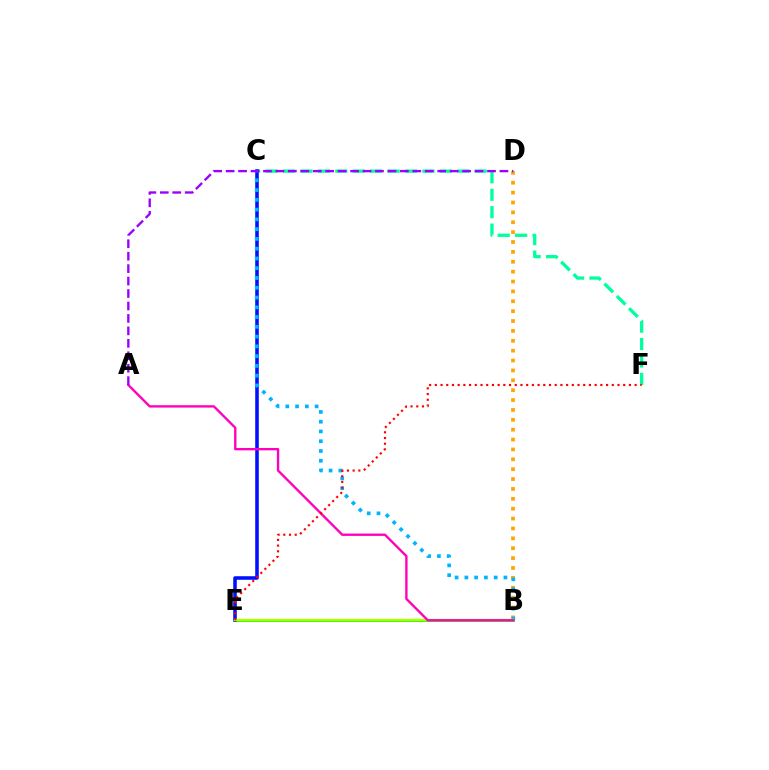{('B', 'D'): [{'color': '#ffa500', 'line_style': 'dotted', 'thickness': 2.68}], ('C', 'F'): [{'color': '#00ff9d', 'line_style': 'dashed', 'thickness': 2.37}], ('B', 'E'): [{'color': '#08ff00', 'line_style': 'solid', 'thickness': 2.09}, {'color': '#b3ff00', 'line_style': 'solid', 'thickness': 1.72}], ('C', 'E'): [{'color': '#0010ff', 'line_style': 'solid', 'thickness': 2.56}], ('B', 'C'): [{'color': '#00b5ff', 'line_style': 'dotted', 'thickness': 2.65}], ('A', 'B'): [{'color': '#ff00bd', 'line_style': 'solid', 'thickness': 1.7}], ('A', 'D'): [{'color': '#9b00ff', 'line_style': 'dashed', 'thickness': 1.69}], ('E', 'F'): [{'color': '#ff0000', 'line_style': 'dotted', 'thickness': 1.55}]}